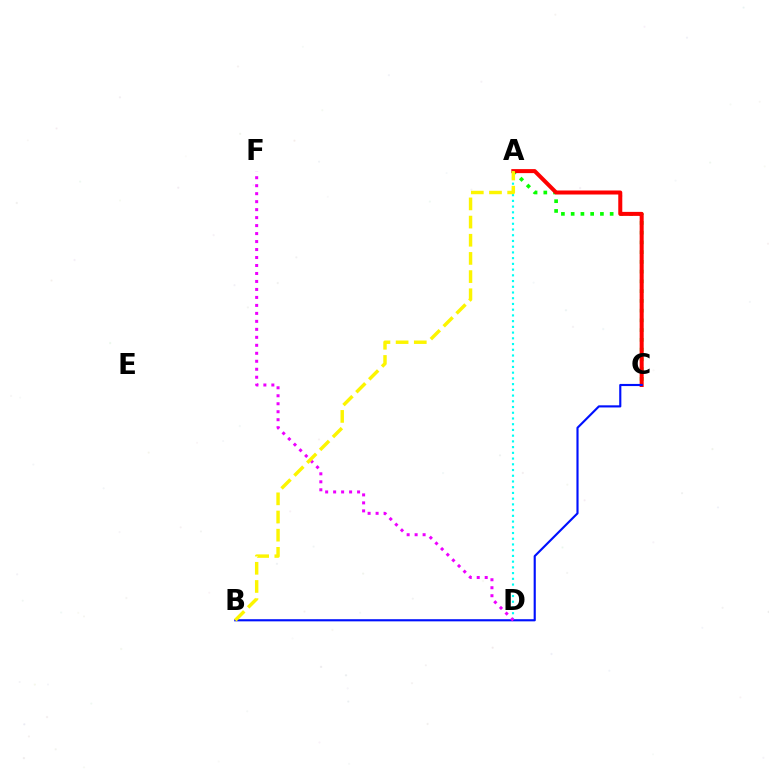{('A', 'C'): [{'color': '#08ff00', 'line_style': 'dotted', 'thickness': 2.65}, {'color': '#ff0000', 'line_style': 'solid', 'thickness': 2.89}], ('A', 'D'): [{'color': '#00fff6', 'line_style': 'dotted', 'thickness': 1.56}], ('B', 'C'): [{'color': '#0010ff', 'line_style': 'solid', 'thickness': 1.54}], ('D', 'F'): [{'color': '#ee00ff', 'line_style': 'dotted', 'thickness': 2.17}], ('A', 'B'): [{'color': '#fcf500', 'line_style': 'dashed', 'thickness': 2.47}]}